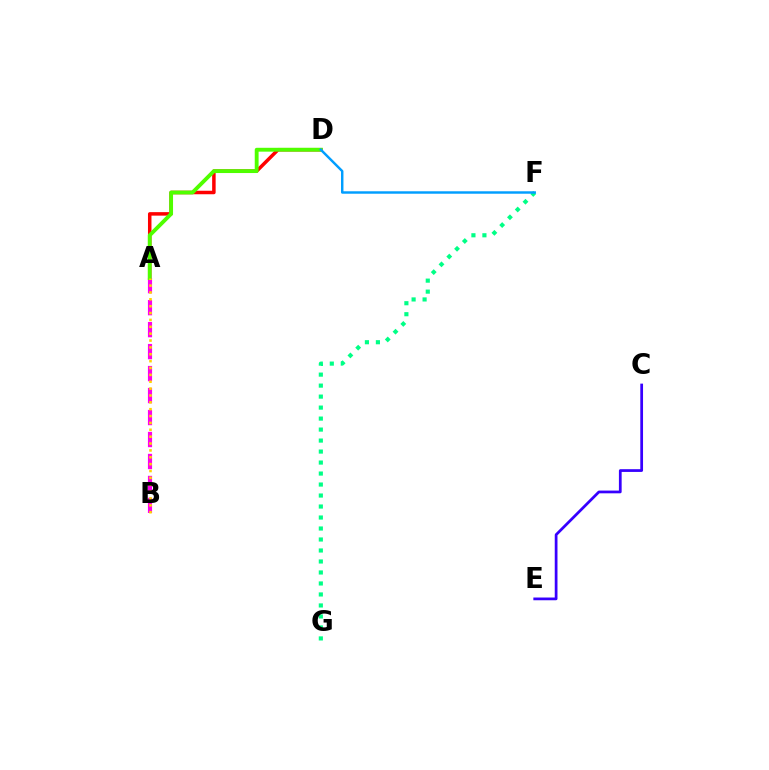{('F', 'G'): [{'color': '#00ff86', 'line_style': 'dotted', 'thickness': 2.99}], ('A', 'D'): [{'color': '#ff0000', 'line_style': 'solid', 'thickness': 2.52}, {'color': '#4fff00', 'line_style': 'solid', 'thickness': 2.78}], ('C', 'E'): [{'color': '#3700ff', 'line_style': 'solid', 'thickness': 1.97}], ('A', 'B'): [{'color': '#ff00ed', 'line_style': 'dashed', 'thickness': 2.99}, {'color': '#ffd500', 'line_style': 'dotted', 'thickness': 1.87}], ('D', 'F'): [{'color': '#009eff', 'line_style': 'solid', 'thickness': 1.76}]}